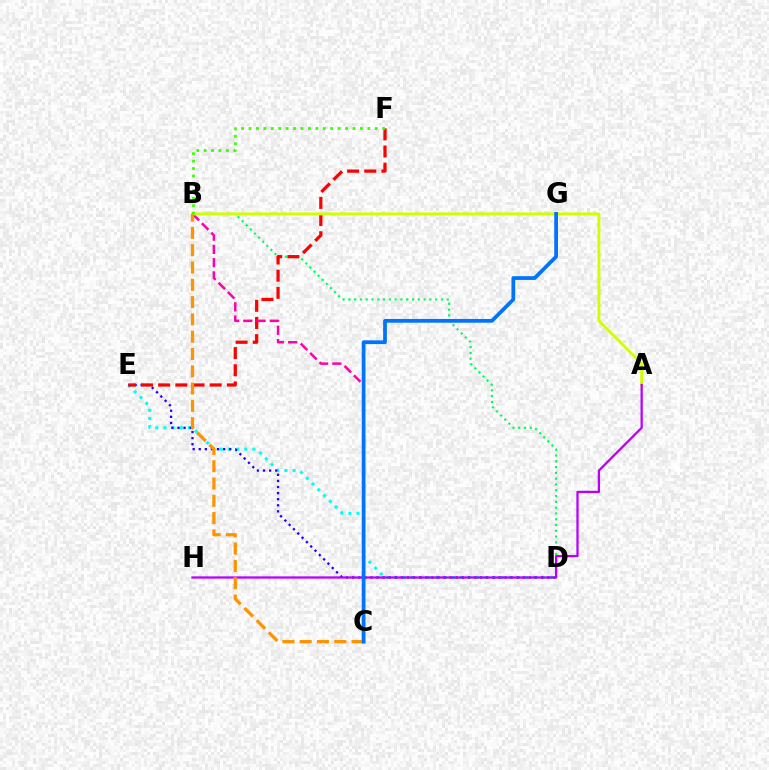{('D', 'E'): [{'color': '#00fff6', 'line_style': 'dotted', 'thickness': 2.22}, {'color': '#2500ff', 'line_style': 'dotted', 'thickness': 1.66}], ('B', 'D'): [{'color': '#00ff5c', 'line_style': 'dotted', 'thickness': 1.57}], ('E', 'F'): [{'color': '#ff0000', 'line_style': 'dashed', 'thickness': 2.33}], ('B', 'C'): [{'color': '#ff00ac', 'line_style': 'dashed', 'thickness': 1.8}, {'color': '#ff9400', 'line_style': 'dashed', 'thickness': 2.35}], ('A', 'B'): [{'color': '#d1ff00', 'line_style': 'solid', 'thickness': 2.09}], ('A', 'H'): [{'color': '#b900ff', 'line_style': 'solid', 'thickness': 1.64}], ('C', 'G'): [{'color': '#0074ff', 'line_style': 'solid', 'thickness': 2.7}], ('B', 'F'): [{'color': '#3dff00', 'line_style': 'dotted', 'thickness': 2.02}]}